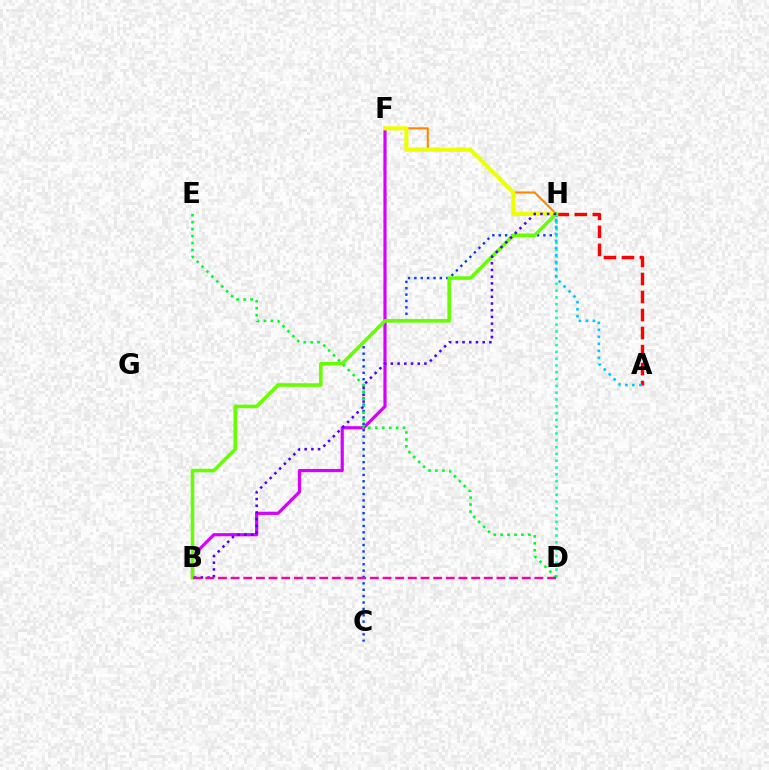{('C', 'H'): [{'color': '#003fff', 'line_style': 'dotted', 'thickness': 1.73}], ('D', 'H'): [{'color': '#00ffaf', 'line_style': 'dotted', 'thickness': 1.85}], ('B', 'F'): [{'color': '#d600ff', 'line_style': 'solid', 'thickness': 2.29}], ('F', 'H'): [{'color': '#ff8800', 'line_style': 'solid', 'thickness': 1.52}, {'color': '#eeff00', 'line_style': 'solid', 'thickness': 2.97}], ('A', 'H'): [{'color': '#ff0000', 'line_style': 'dashed', 'thickness': 2.45}, {'color': '#00c7ff', 'line_style': 'dotted', 'thickness': 1.9}], ('D', 'E'): [{'color': '#00ff27', 'line_style': 'dotted', 'thickness': 1.89}], ('B', 'H'): [{'color': '#66ff00', 'line_style': 'solid', 'thickness': 2.56}, {'color': '#4f00ff', 'line_style': 'dotted', 'thickness': 1.82}], ('B', 'D'): [{'color': '#ff00a0', 'line_style': 'dashed', 'thickness': 1.72}]}